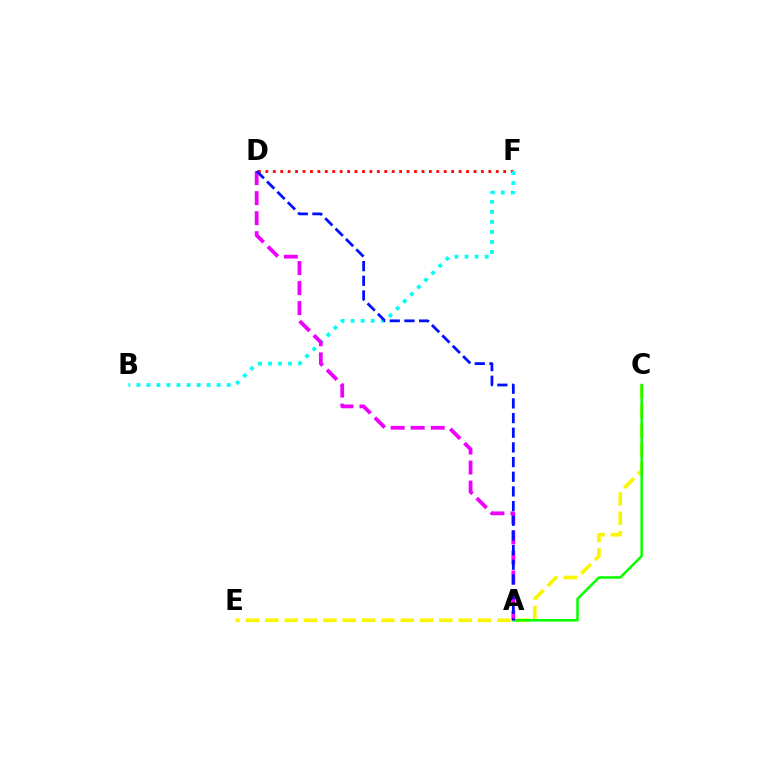{('C', 'E'): [{'color': '#fcf500', 'line_style': 'dashed', 'thickness': 2.63}], ('D', 'F'): [{'color': '#ff0000', 'line_style': 'dotted', 'thickness': 2.02}], ('A', 'C'): [{'color': '#08ff00', 'line_style': 'solid', 'thickness': 1.81}], ('B', 'F'): [{'color': '#00fff6', 'line_style': 'dotted', 'thickness': 2.73}], ('A', 'D'): [{'color': '#ee00ff', 'line_style': 'dashed', 'thickness': 2.72}, {'color': '#0010ff', 'line_style': 'dashed', 'thickness': 1.99}]}